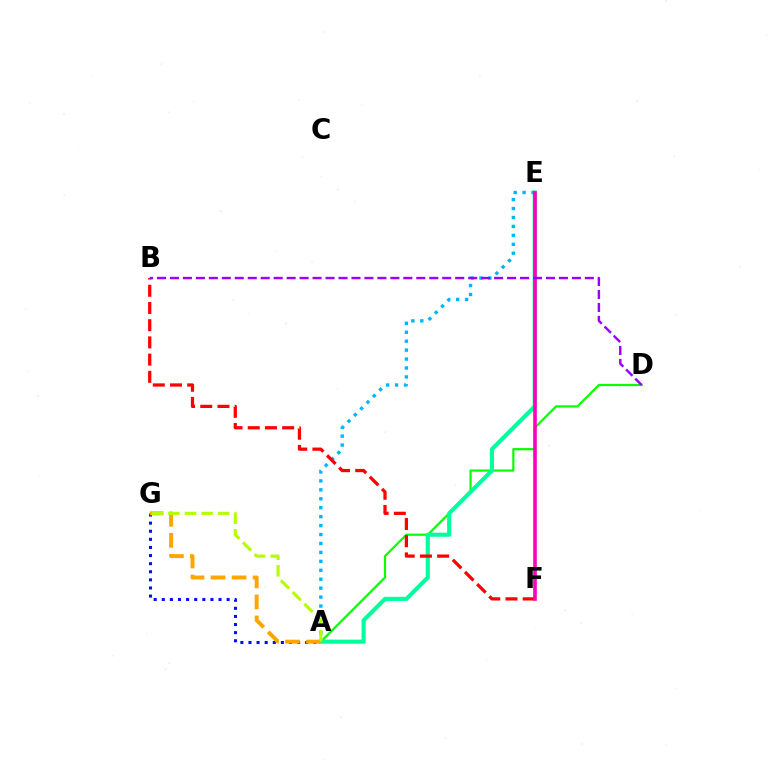{('A', 'G'): [{'color': '#0010ff', 'line_style': 'dotted', 'thickness': 2.2}, {'color': '#ffa500', 'line_style': 'dashed', 'thickness': 2.85}, {'color': '#b3ff00', 'line_style': 'dashed', 'thickness': 2.25}], ('A', 'D'): [{'color': '#08ff00', 'line_style': 'solid', 'thickness': 1.58}], ('A', 'E'): [{'color': '#00ff9d', 'line_style': 'solid', 'thickness': 2.96}, {'color': '#00b5ff', 'line_style': 'dotted', 'thickness': 2.43}], ('B', 'F'): [{'color': '#ff0000', 'line_style': 'dashed', 'thickness': 2.34}], ('E', 'F'): [{'color': '#ff00bd', 'line_style': 'solid', 'thickness': 2.61}], ('B', 'D'): [{'color': '#9b00ff', 'line_style': 'dashed', 'thickness': 1.76}]}